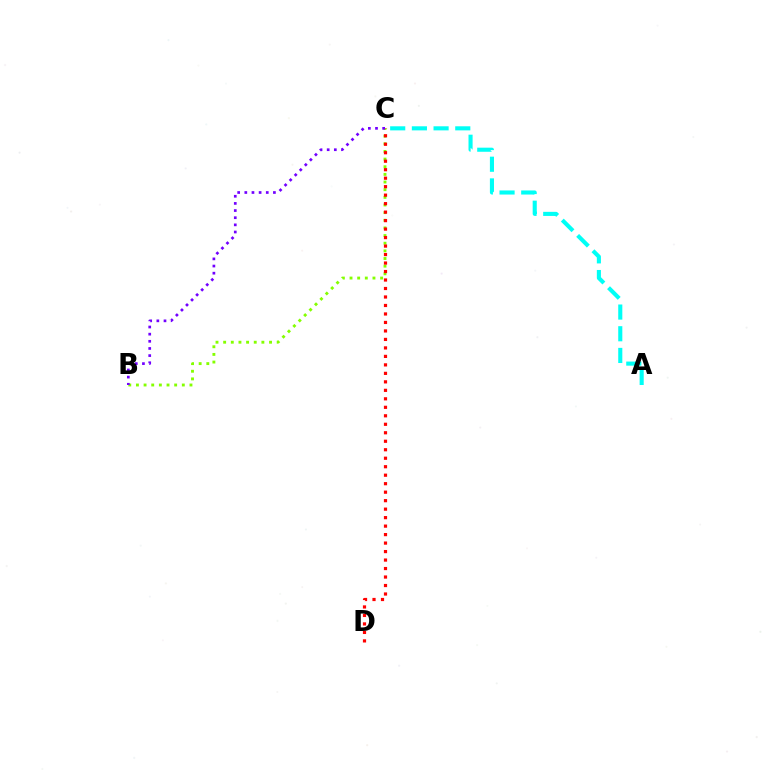{('B', 'C'): [{'color': '#84ff00', 'line_style': 'dotted', 'thickness': 2.08}, {'color': '#7200ff', 'line_style': 'dotted', 'thickness': 1.94}], ('C', 'D'): [{'color': '#ff0000', 'line_style': 'dotted', 'thickness': 2.31}], ('A', 'C'): [{'color': '#00fff6', 'line_style': 'dashed', 'thickness': 2.95}]}